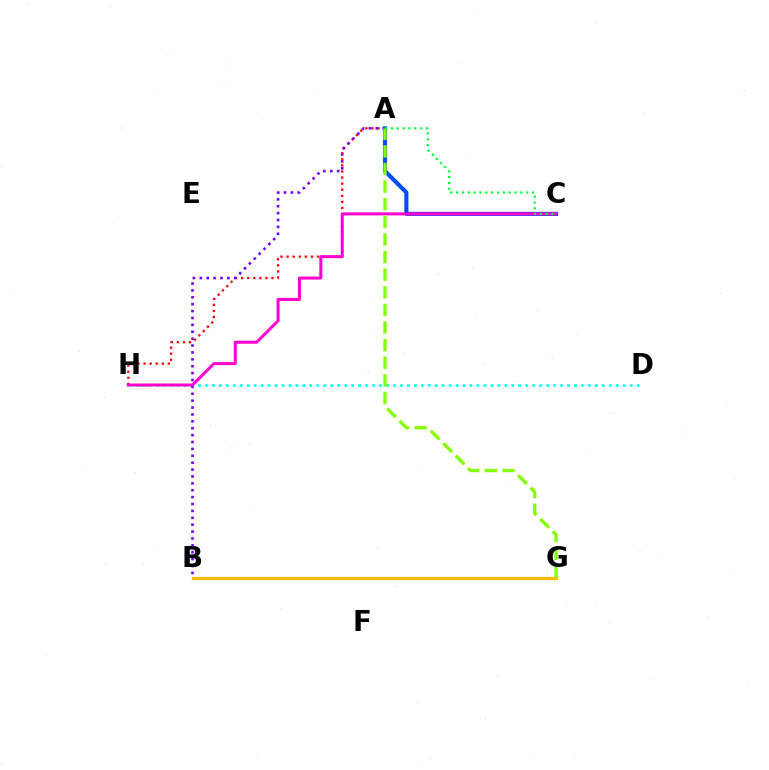{('D', 'H'): [{'color': '#00fff6', 'line_style': 'dotted', 'thickness': 1.89}], ('A', 'H'): [{'color': '#ff0000', 'line_style': 'dotted', 'thickness': 1.65}], ('A', 'B'): [{'color': '#7200ff', 'line_style': 'dotted', 'thickness': 1.87}], ('B', 'G'): [{'color': '#ffbd00', 'line_style': 'solid', 'thickness': 2.33}], ('A', 'C'): [{'color': '#004bff', 'line_style': 'solid', 'thickness': 2.95}, {'color': '#00ff39', 'line_style': 'dotted', 'thickness': 1.59}], ('C', 'H'): [{'color': '#ff00cf', 'line_style': 'solid', 'thickness': 2.16}], ('A', 'G'): [{'color': '#84ff00', 'line_style': 'dashed', 'thickness': 2.39}]}